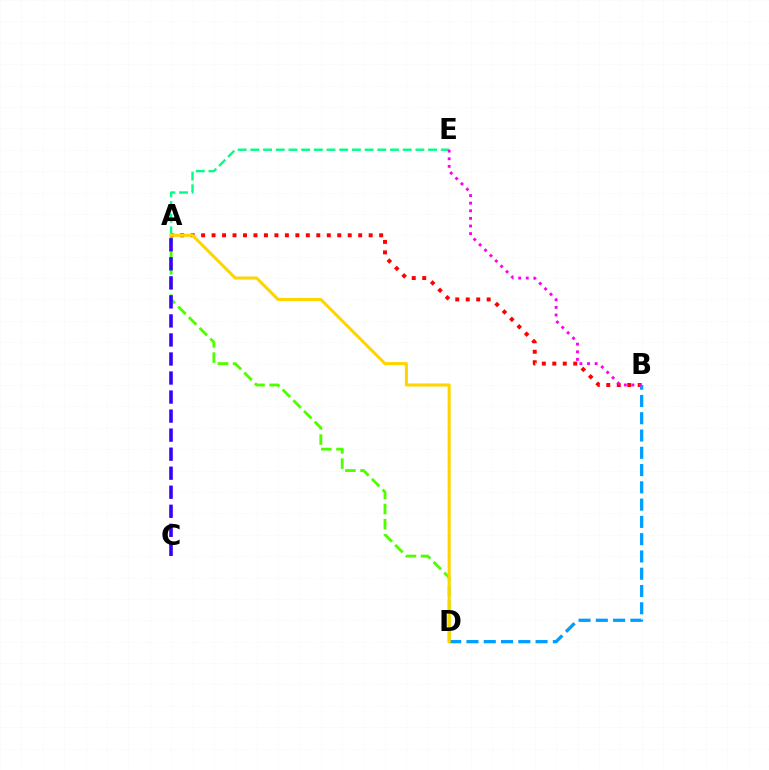{('A', 'D'): [{'color': '#4fff00', 'line_style': 'dashed', 'thickness': 2.06}, {'color': '#ffd500', 'line_style': 'solid', 'thickness': 2.2}], ('A', 'B'): [{'color': '#ff0000', 'line_style': 'dotted', 'thickness': 2.85}], ('A', 'E'): [{'color': '#00ff86', 'line_style': 'dashed', 'thickness': 1.72}], ('B', 'D'): [{'color': '#009eff', 'line_style': 'dashed', 'thickness': 2.35}], ('B', 'E'): [{'color': '#ff00ed', 'line_style': 'dotted', 'thickness': 2.07}], ('A', 'C'): [{'color': '#3700ff', 'line_style': 'dashed', 'thickness': 2.59}]}